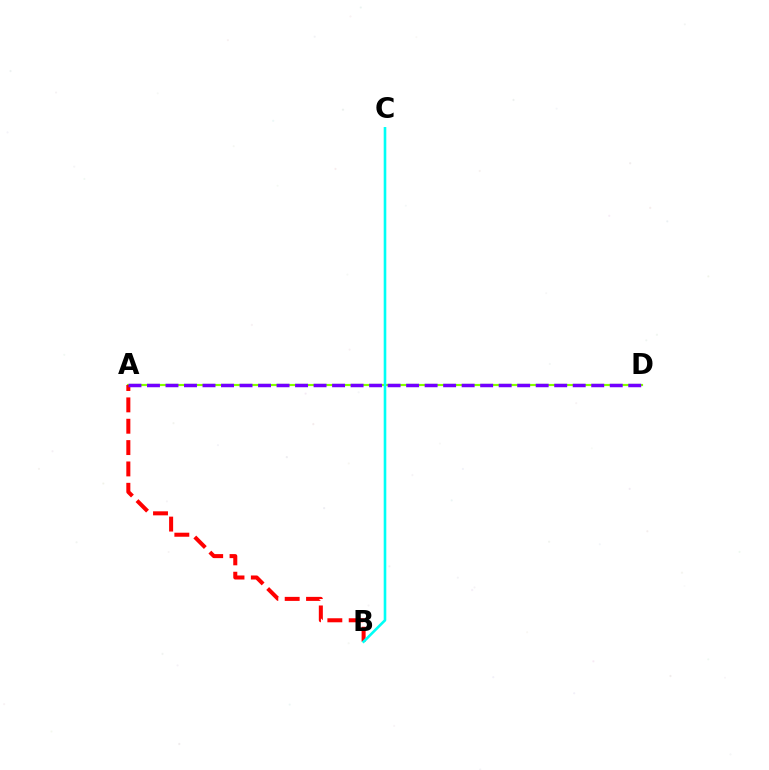{('A', 'D'): [{'color': '#84ff00', 'line_style': 'solid', 'thickness': 1.57}, {'color': '#7200ff', 'line_style': 'dashed', 'thickness': 2.51}], ('A', 'B'): [{'color': '#ff0000', 'line_style': 'dashed', 'thickness': 2.9}], ('B', 'C'): [{'color': '#00fff6', 'line_style': 'solid', 'thickness': 1.88}]}